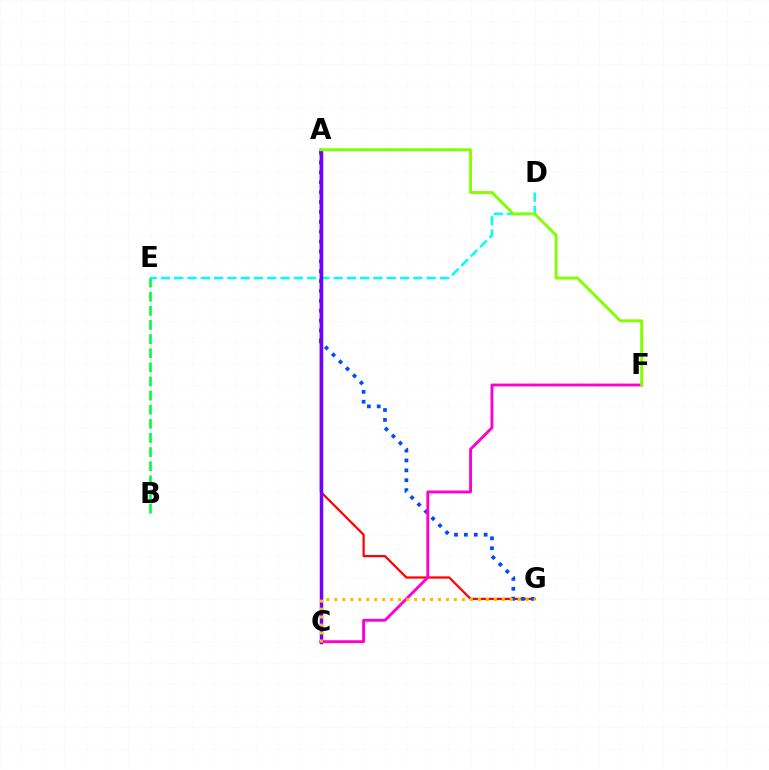{('A', 'G'): [{'color': '#ff0000', 'line_style': 'solid', 'thickness': 1.59}, {'color': '#004bff', 'line_style': 'dotted', 'thickness': 2.69}], ('D', 'E'): [{'color': '#00fff6', 'line_style': 'dashed', 'thickness': 1.8}], ('A', 'C'): [{'color': '#7200ff', 'line_style': 'solid', 'thickness': 2.51}], ('C', 'F'): [{'color': '#ff00cf', 'line_style': 'solid', 'thickness': 2.06}], ('A', 'F'): [{'color': '#84ff00', 'line_style': 'solid', 'thickness': 2.12}], ('C', 'G'): [{'color': '#ffbd00', 'line_style': 'dotted', 'thickness': 2.17}], ('B', 'E'): [{'color': '#00ff39', 'line_style': 'dashed', 'thickness': 1.92}]}